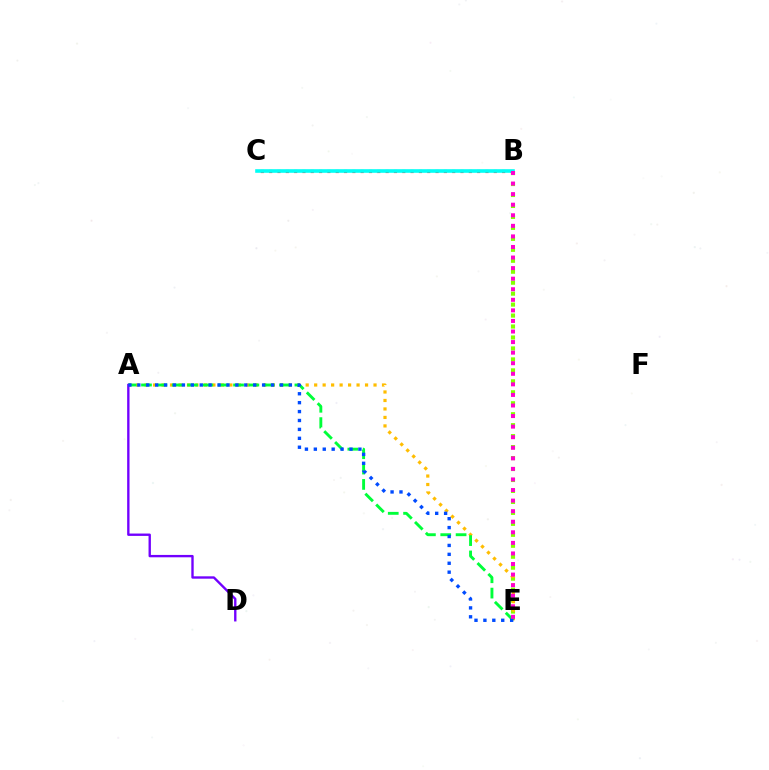{('B', 'E'): [{'color': '#84ff00', 'line_style': 'dotted', 'thickness': 2.98}, {'color': '#ff00cf', 'line_style': 'dotted', 'thickness': 2.87}], ('A', 'E'): [{'color': '#ffbd00', 'line_style': 'dotted', 'thickness': 2.3}, {'color': '#00ff39', 'line_style': 'dashed', 'thickness': 2.08}, {'color': '#004bff', 'line_style': 'dotted', 'thickness': 2.42}], ('B', 'C'): [{'color': '#ff0000', 'line_style': 'dotted', 'thickness': 2.26}, {'color': '#00fff6', 'line_style': 'solid', 'thickness': 2.59}], ('A', 'D'): [{'color': '#7200ff', 'line_style': 'solid', 'thickness': 1.7}]}